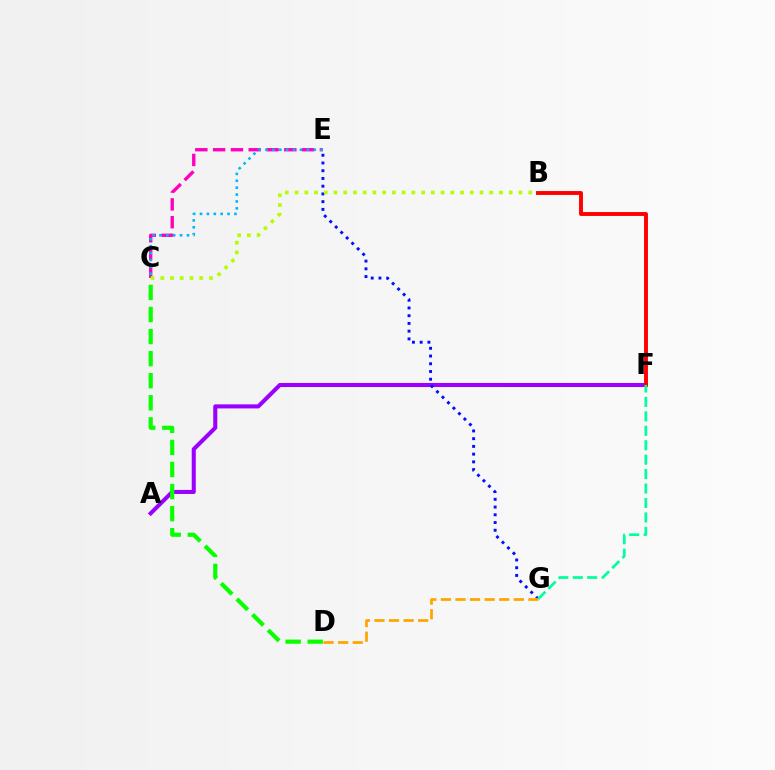{('A', 'F'): [{'color': '#9b00ff', 'line_style': 'solid', 'thickness': 2.92}], ('C', 'E'): [{'color': '#ff00bd', 'line_style': 'dashed', 'thickness': 2.42}, {'color': '#00b5ff', 'line_style': 'dotted', 'thickness': 1.87}], ('E', 'G'): [{'color': '#0010ff', 'line_style': 'dotted', 'thickness': 2.1}], ('D', 'G'): [{'color': '#ffa500', 'line_style': 'dashed', 'thickness': 1.98}], ('C', 'D'): [{'color': '#08ff00', 'line_style': 'dashed', 'thickness': 3.0}], ('B', 'F'): [{'color': '#ff0000', 'line_style': 'solid', 'thickness': 2.81}], ('F', 'G'): [{'color': '#00ff9d', 'line_style': 'dashed', 'thickness': 1.96}], ('B', 'C'): [{'color': '#b3ff00', 'line_style': 'dotted', 'thickness': 2.64}]}